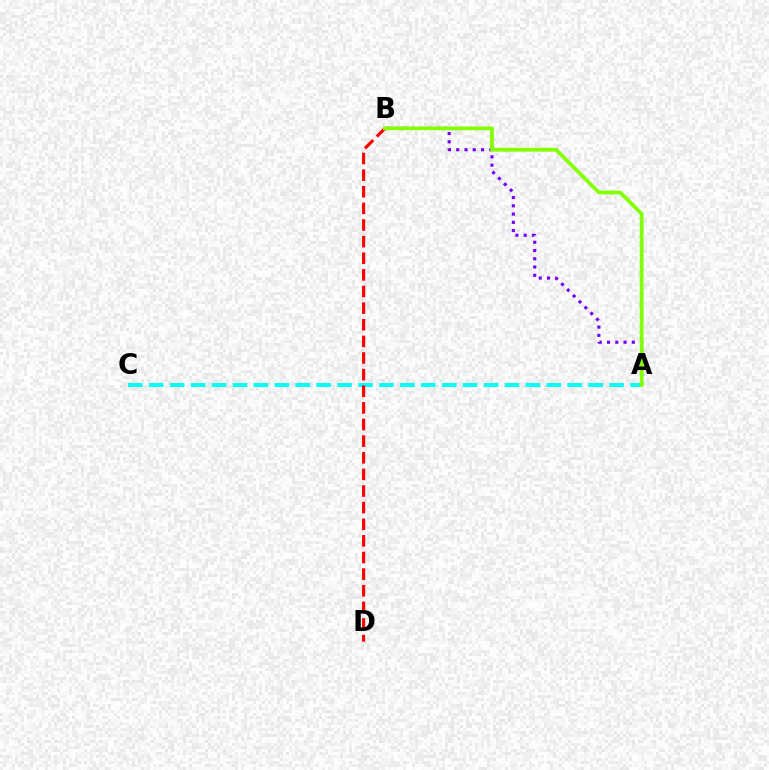{('A', 'B'): [{'color': '#7200ff', 'line_style': 'dotted', 'thickness': 2.24}, {'color': '#84ff00', 'line_style': 'solid', 'thickness': 2.71}], ('A', 'C'): [{'color': '#00fff6', 'line_style': 'dashed', 'thickness': 2.84}], ('B', 'D'): [{'color': '#ff0000', 'line_style': 'dashed', 'thickness': 2.26}]}